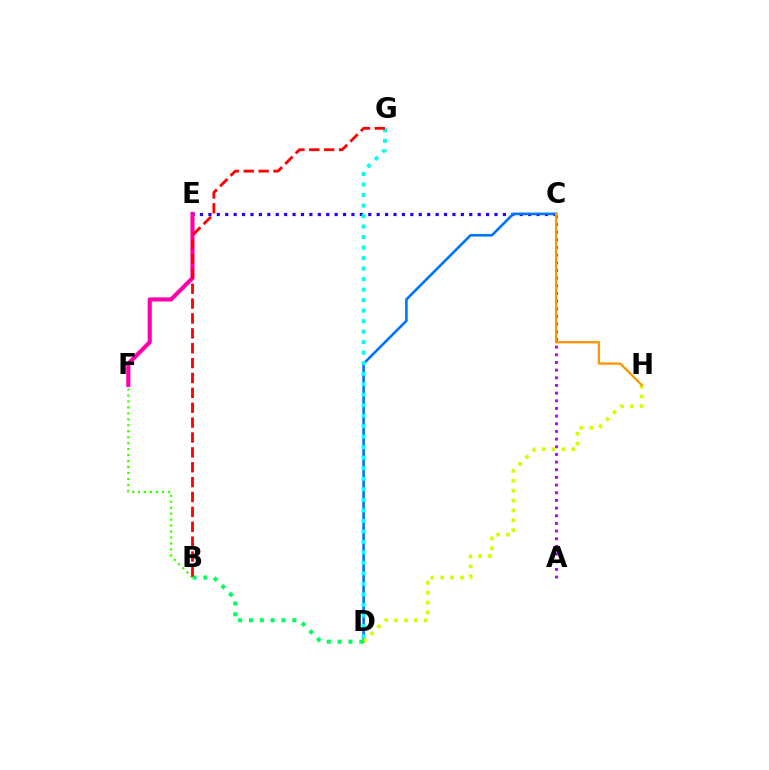{('C', 'E'): [{'color': '#2500ff', 'line_style': 'dotted', 'thickness': 2.29}], ('A', 'C'): [{'color': '#b900ff', 'line_style': 'dotted', 'thickness': 2.08}], ('E', 'F'): [{'color': '#ff00ac', 'line_style': 'solid', 'thickness': 2.97}], ('C', 'D'): [{'color': '#0074ff', 'line_style': 'solid', 'thickness': 1.88}], ('B', 'F'): [{'color': '#3dff00', 'line_style': 'dotted', 'thickness': 1.62}], ('D', 'G'): [{'color': '#00fff6', 'line_style': 'dotted', 'thickness': 2.86}], ('D', 'H'): [{'color': '#d1ff00', 'line_style': 'dotted', 'thickness': 2.68}], ('B', 'D'): [{'color': '#00ff5c', 'line_style': 'dotted', 'thickness': 2.94}], ('B', 'G'): [{'color': '#ff0000', 'line_style': 'dashed', 'thickness': 2.02}], ('C', 'H'): [{'color': '#ff9400', 'line_style': 'solid', 'thickness': 1.65}]}